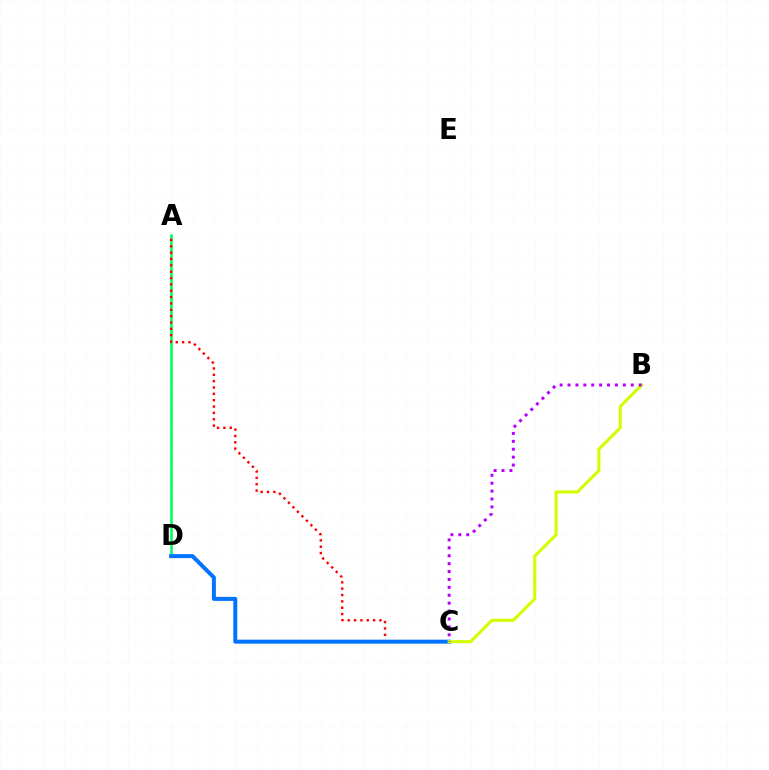{('A', 'D'): [{'color': '#00ff5c', 'line_style': 'solid', 'thickness': 1.89}], ('A', 'C'): [{'color': '#ff0000', 'line_style': 'dotted', 'thickness': 1.73}], ('C', 'D'): [{'color': '#0074ff', 'line_style': 'solid', 'thickness': 2.86}], ('B', 'C'): [{'color': '#d1ff00', 'line_style': 'solid', 'thickness': 2.21}, {'color': '#b900ff', 'line_style': 'dotted', 'thickness': 2.15}]}